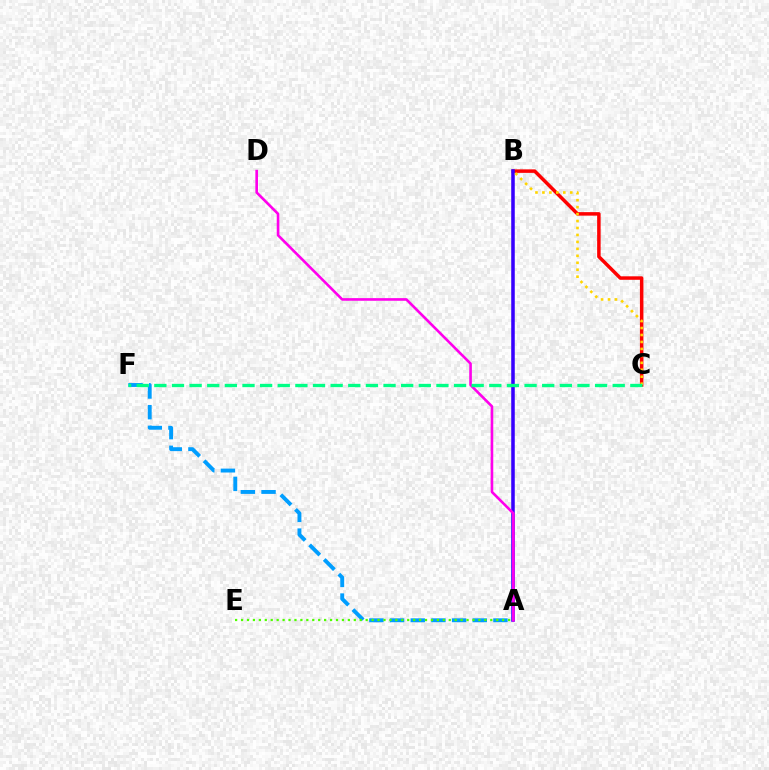{('B', 'C'): [{'color': '#ff0000', 'line_style': 'solid', 'thickness': 2.52}, {'color': '#ffd500', 'line_style': 'dotted', 'thickness': 1.89}], ('A', 'F'): [{'color': '#009eff', 'line_style': 'dashed', 'thickness': 2.81}], ('A', 'B'): [{'color': '#3700ff', 'line_style': 'solid', 'thickness': 2.55}], ('A', 'E'): [{'color': '#4fff00', 'line_style': 'dotted', 'thickness': 1.61}], ('A', 'D'): [{'color': '#ff00ed', 'line_style': 'solid', 'thickness': 1.89}], ('C', 'F'): [{'color': '#00ff86', 'line_style': 'dashed', 'thickness': 2.39}]}